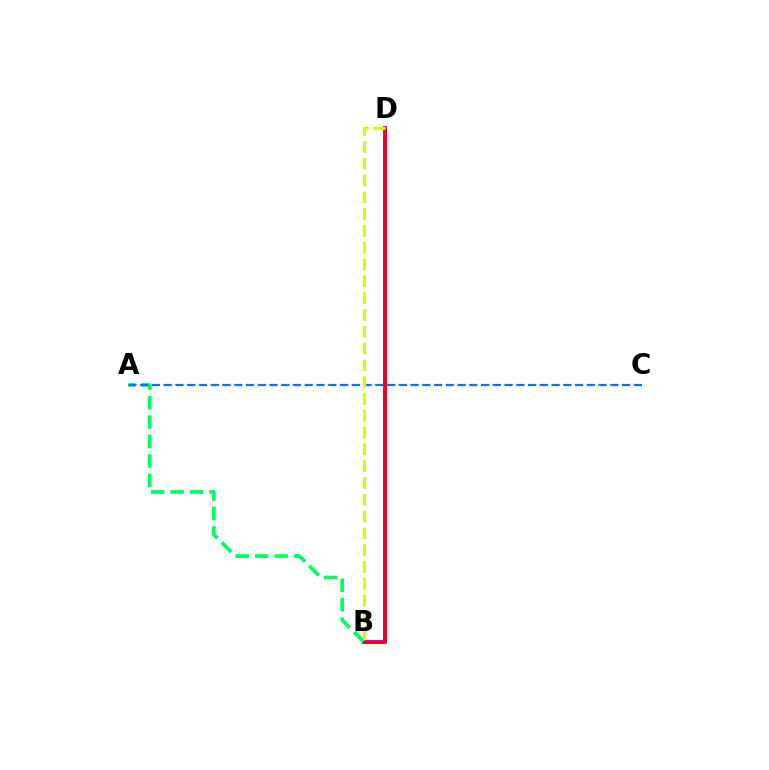{('B', 'D'): [{'color': '#b900ff', 'line_style': 'solid', 'thickness': 2.9}, {'color': '#ff0000', 'line_style': 'solid', 'thickness': 1.95}, {'color': '#d1ff00', 'line_style': 'dashed', 'thickness': 2.28}], ('A', 'B'): [{'color': '#00ff5c', 'line_style': 'dashed', 'thickness': 2.64}], ('A', 'C'): [{'color': '#0074ff', 'line_style': 'dashed', 'thickness': 1.6}]}